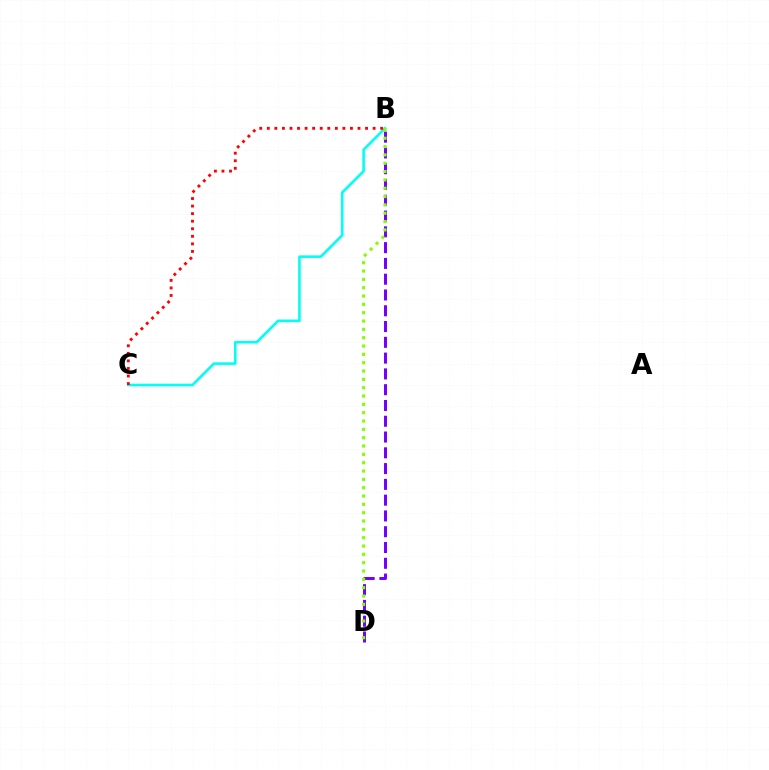{('B', 'D'): [{'color': '#7200ff', 'line_style': 'dashed', 'thickness': 2.14}, {'color': '#84ff00', 'line_style': 'dotted', 'thickness': 2.26}], ('B', 'C'): [{'color': '#00fff6', 'line_style': 'solid', 'thickness': 1.87}, {'color': '#ff0000', 'line_style': 'dotted', 'thickness': 2.05}]}